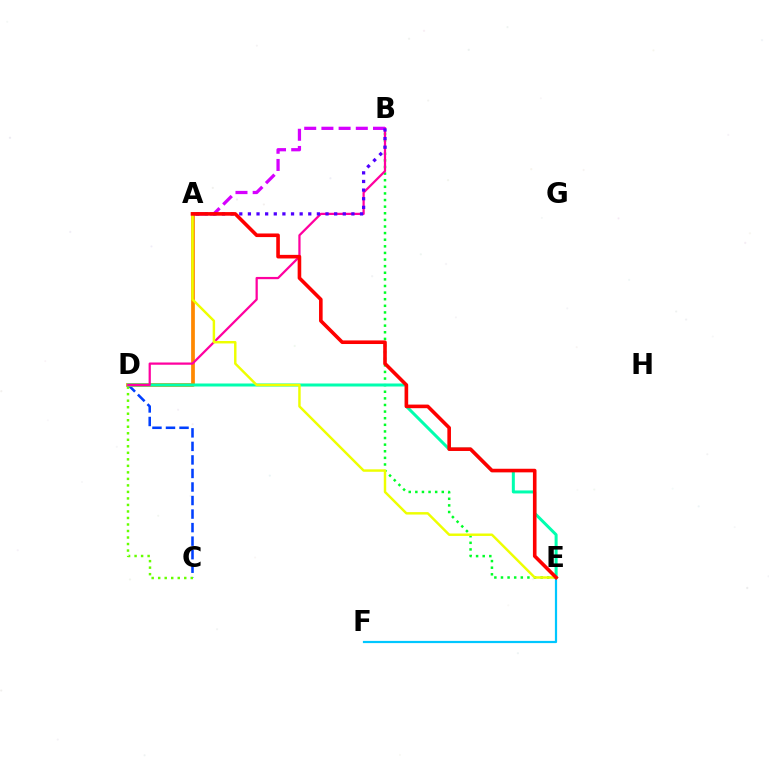{('C', 'D'): [{'color': '#003fff', 'line_style': 'dashed', 'thickness': 1.84}, {'color': '#66ff00', 'line_style': 'dotted', 'thickness': 1.77}], ('E', 'F'): [{'color': '#00c7ff', 'line_style': 'solid', 'thickness': 1.59}], ('B', 'E'): [{'color': '#00ff27', 'line_style': 'dotted', 'thickness': 1.8}], ('A', 'D'): [{'color': '#ff8800', 'line_style': 'solid', 'thickness': 2.69}], ('D', 'E'): [{'color': '#00ffaf', 'line_style': 'solid', 'thickness': 2.16}], ('B', 'D'): [{'color': '#ff00a0', 'line_style': 'solid', 'thickness': 1.62}], ('A', 'B'): [{'color': '#d600ff', 'line_style': 'dashed', 'thickness': 2.34}, {'color': '#4f00ff', 'line_style': 'dotted', 'thickness': 2.34}], ('A', 'E'): [{'color': '#eeff00', 'line_style': 'solid', 'thickness': 1.76}, {'color': '#ff0000', 'line_style': 'solid', 'thickness': 2.59}]}